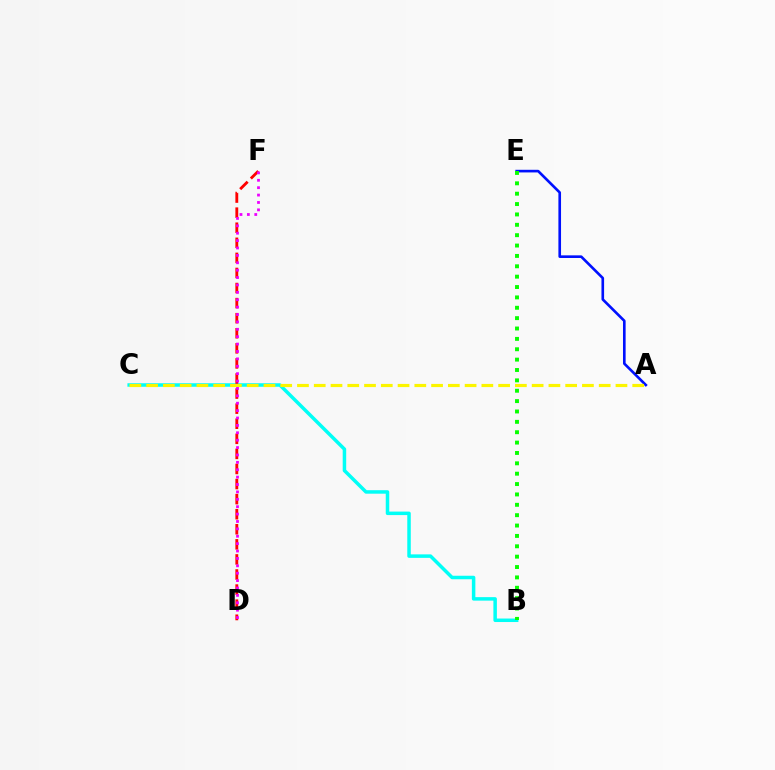{('A', 'E'): [{'color': '#0010ff', 'line_style': 'solid', 'thickness': 1.9}], ('B', 'C'): [{'color': '#00fff6', 'line_style': 'solid', 'thickness': 2.52}], ('B', 'E'): [{'color': '#08ff00', 'line_style': 'dotted', 'thickness': 2.82}], ('A', 'C'): [{'color': '#fcf500', 'line_style': 'dashed', 'thickness': 2.28}], ('D', 'F'): [{'color': '#ff0000', 'line_style': 'dashed', 'thickness': 2.05}, {'color': '#ee00ff', 'line_style': 'dotted', 'thickness': 2.01}]}